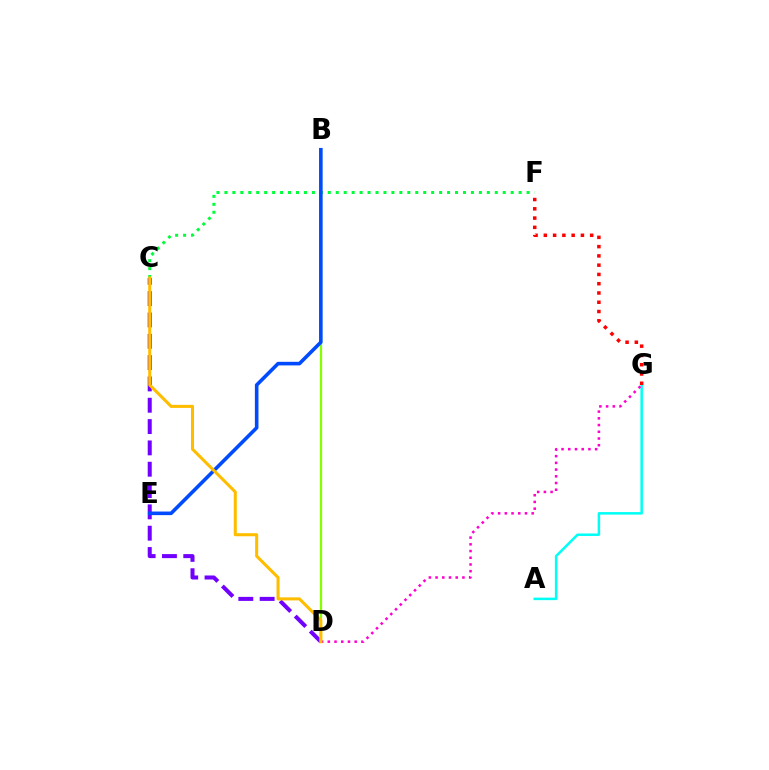{('B', 'D'): [{'color': '#84ff00', 'line_style': 'solid', 'thickness': 1.62}], ('C', 'F'): [{'color': '#00ff39', 'line_style': 'dotted', 'thickness': 2.16}], ('A', 'G'): [{'color': '#00fff6', 'line_style': 'solid', 'thickness': 1.8}], ('C', 'D'): [{'color': '#7200ff', 'line_style': 'dashed', 'thickness': 2.9}, {'color': '#ffbd00', 'line_style': 'solid', 'thickness': 2.2}], ('D', 'G'): [{'color': '#ff00cf', 'line_style': 'dotted', 'thickness': 1.82}], ('B', 'E'): [{'color': '#004bff', 'line_style': 'solid', 'thickness': 2.59}], ('F', 'G'): [{'color': '#ff0000', 'line_style': 'dotted', 'thickness': 2.52}]}